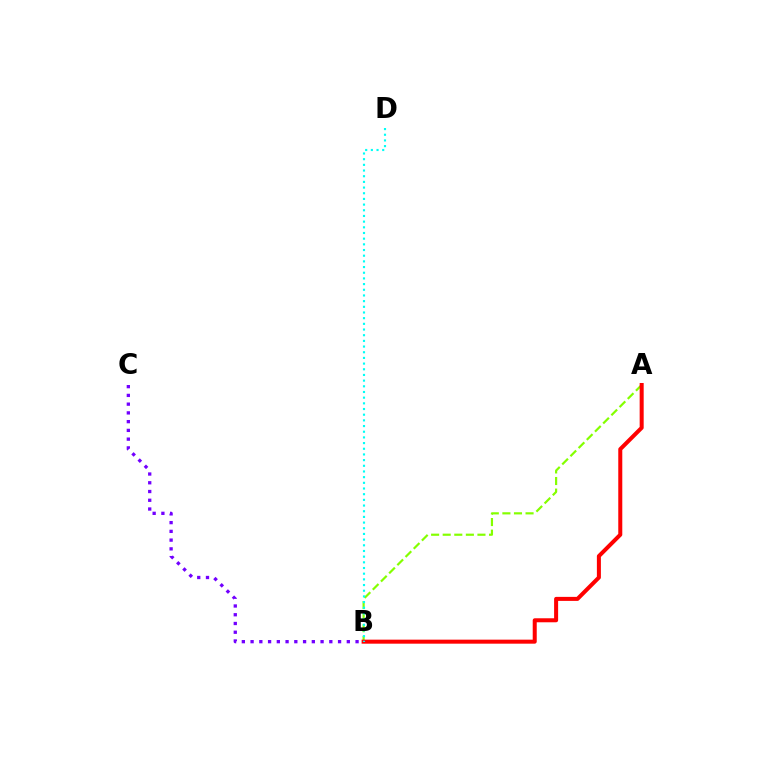{('A', 'B'): [{'color': '#84ff00', 'line_style': 'dashed', 'thickness': 1.57}, {'color': '#ff0000', 'line_style': 'solid', 'thickness': 2.89}], ('B', 'C'): [{'color': '#7200ff', 'line_style': 'dotted', 'thickness': 2.38}], ('B', 'D'): [{'color': '#00fff6', 'line_style': 'dotted', 'thickness': 1.54}]}